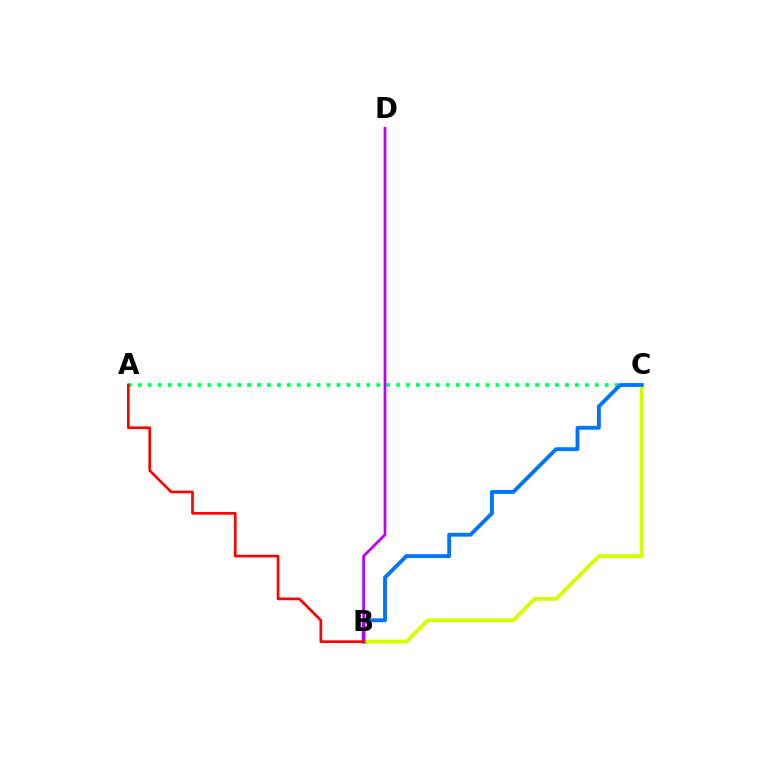{('B', 'C'): [{'color': '#d1ff00', 'line_style': 'solid', 'thickness': 2.79}, {'color': '#0074ff', 'line_style': 'solid', 'thickness': 2.78}], ('A', 'C'): [{'color': '#00ff5c', 'line_style': 'dotted', 'thickness': 2.7}], ('B', 'D'): [{'color': '#b900ff', 'line_style': 'solid', 'thickness': 1.97}], ('A', 'B'): [{'color': '#ff0000', 'line_style': 'solid', 'thickness': 1.93}]}